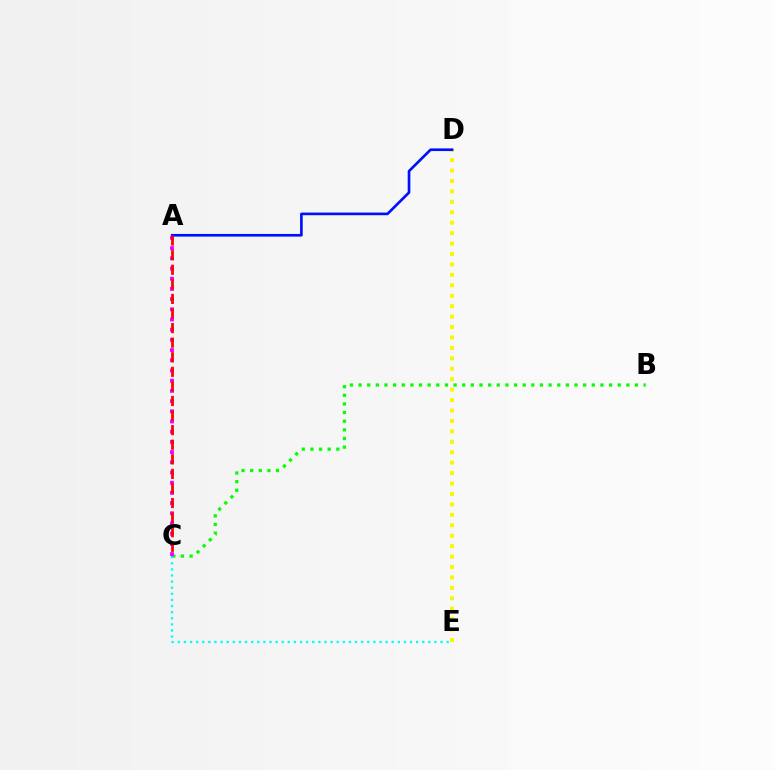{('D', 'E'): [{'color': '#fcf500', 'line_style': 'dotted', 'thickness': 2.83}], ('A', 'D'): [{'color': '#0010ff', 'line_style': 'solid', 'thickness': 1.92}], ('B', 'C'): [{'color': '#08ff00', 'line_style': 'dotted', 'thickness': 2.35}], ('C', 'E'): [{'color': '#00fff6', 'line_style': 'dotted', 'thickness': 1.66}], ('A', 'C'): [{'color': '#ee00ff', 'line_style': 'dotted', 'thickness': 2.77}, {'color': '#ff0000', 'line_style': 'dashed', 'thickness': 1.98}]}